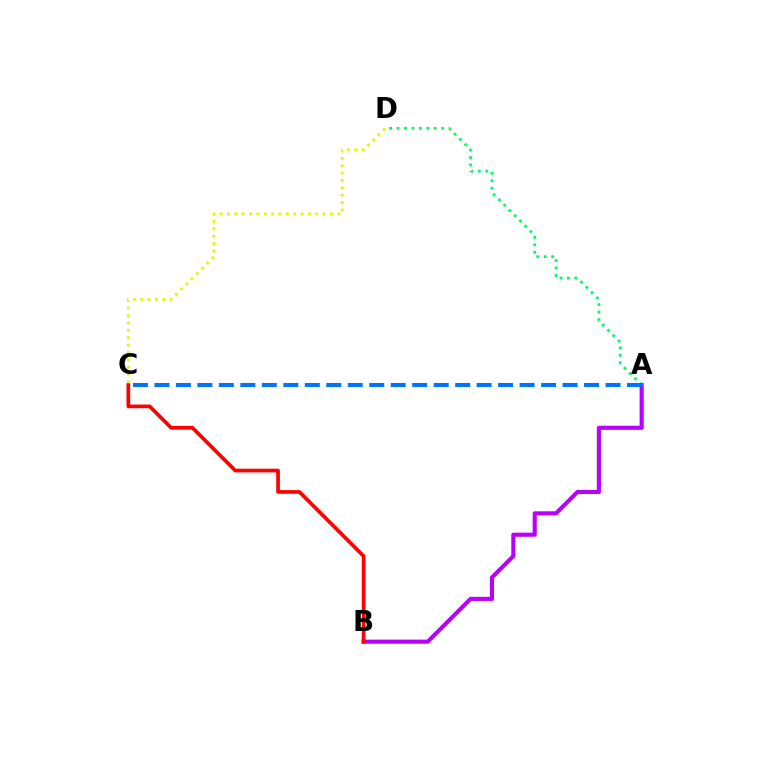{('A', 'B'): [{'color': '#b900ff', 'line_style': 'solid', 'thickness': 2.96}], ('B', 'C'): [{'color': '#ff0000', 'line_style': 'solid', 'thickness': 2.67}], ('C', 'D'): [{'color': '#d1ff00', 'line_style': 'dotted', 'thickness': 2.0}], ('A', 'D'): [{'color': '#00ff5c', 'line_style': 'dotted', 'thickness': 2.02}], ('A', 'C'): [{'color': '#0074ff', 'line_style': 'dashed', 'thickness': 2.92}]}